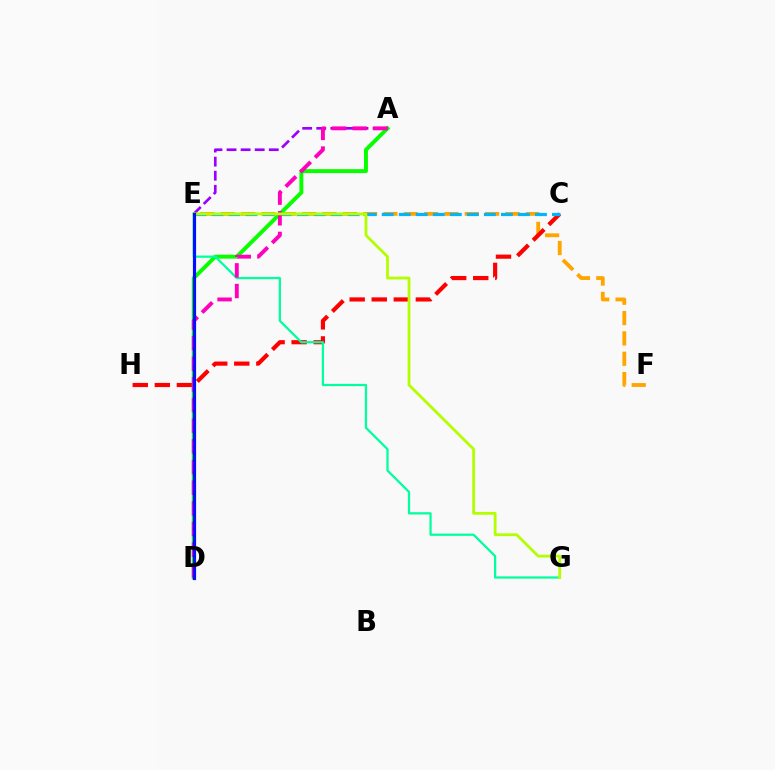{('E', 'F'): [{'color': '#ffa500', 'line_style': 'dashed', 'thickness': 2.76}], ('C', 'H'): [{'color': '#ff0000', 'line_style': 'dashed', 'thickness': 3.0}], ('A', 'D'): [{'color': '#08ff00', 'line_style': 'solid', 'thickness': 2.83}, {'color': '#ff00bd', 'line_style': 'dashed', 'thickness': 2.81}], ('A', 'E'): [{'color': '#9b00ff', 'line_style': 'dashed', 'thickness': 1.91}], ('C', 'E'): [{'color': '#00b5ff', 'line_style': 'dashed', 'thickness': 2.31}], ('E', 'G'): [{'color': '#00ff9d', 'line_style': 'solid', 'thickness': 1.61}, {'color': '#b3ff00', 'line_style': 'solid', 'thickness': 2.01}], ('D', 'E'): [{'color': '#0010ff', 'line_style': 'solid', 'thickness': 2.28}]}